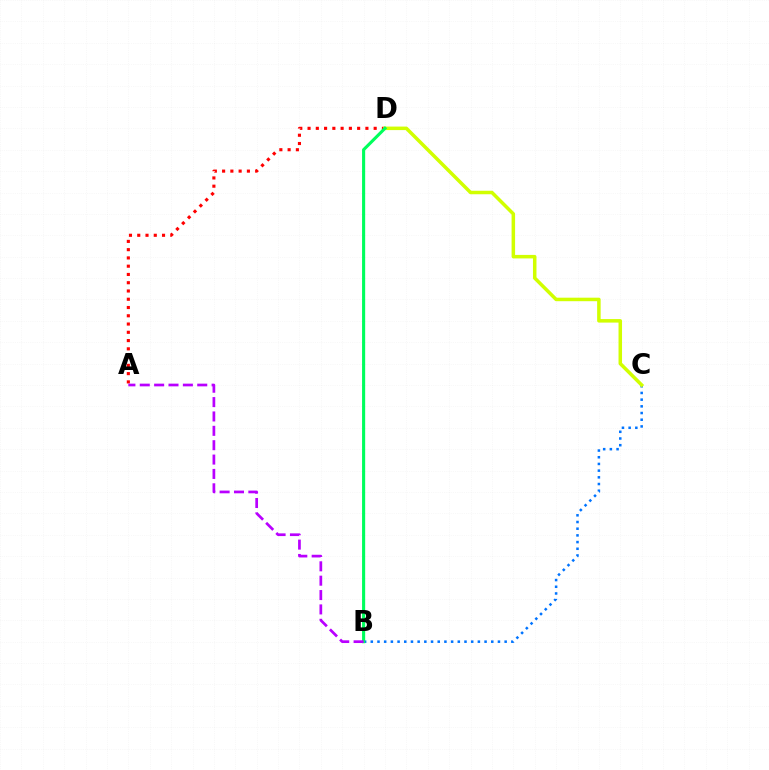{('B', 'C'): [{'color': '#0074ff', 'line_style': 'dotted', 'thickness': 1.82}], ('A', 'D'): [{'color': '#ff0000', 'line_style': 'dotted', 'thickness': 2.25}], ('C', 'D'): [{'color': '#d1ff00', 'line_style': 'solid', 'thickness': 2.53}], ('B', 'D'): [{'color': '#00ff5c', 'line_style': 'solid', 'thickness': 2.23}], ('A', 'B'): [{'color': '#b900ff', 'line_style': 'dashed', 'thickness': 1.95}]}